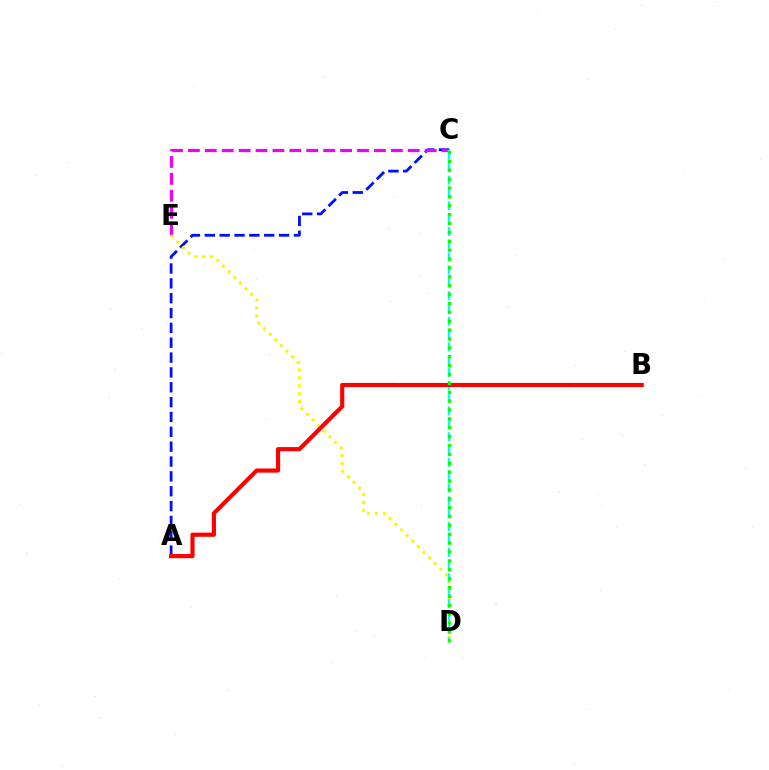{('A', 'C'): [{'color': '#0010ff', 'line_style': 'dashed', 'thickness': 2.02}], ('C', 'E'): [{'color': '#ee00ff', 'line_style': 'dashed', 'thickness': 2.3}], ('D', 'E'): [{'color': '#fcf500', 'line_style': 'dotted', 'thickness': 2.16}], ('C', 'D'): [{'color': '#00fff6', 'line_style': 'dashed', 'thickness': 1.74}, {'color': '#08ff00', 'line_style': 'dotted', 'thickness': 2.41}], ('A', 'B'): [{'color': '#ff0000', 'line_style': 'solid', 'thickness': 2.99}]}